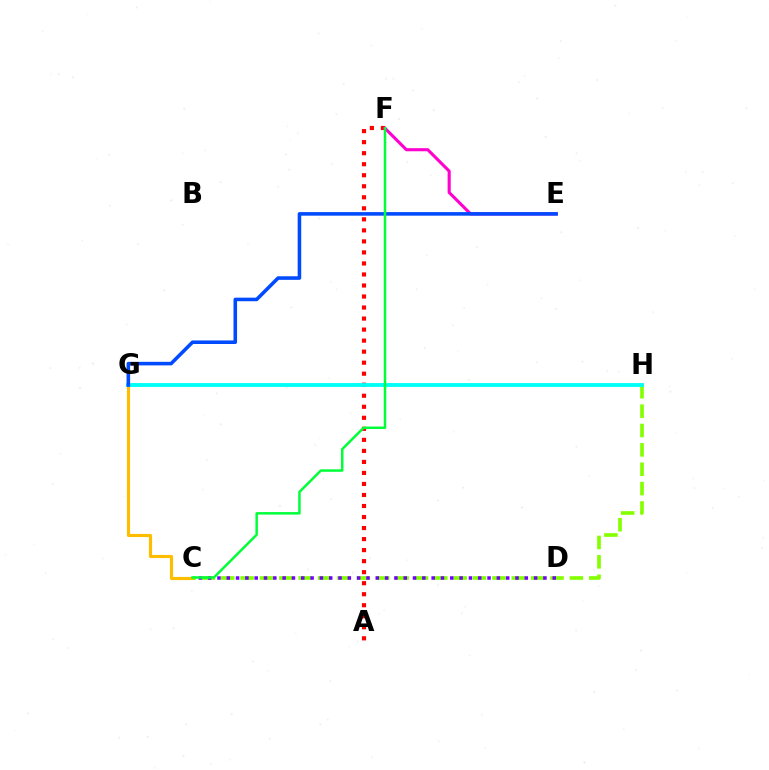{('A', 'F'): [{'color': '#ff0000', 'line_style': 'dotted', 'thickness': 3.0}], ('C', 'G'): [{'color': '#ffbd00', 'line_style': 'solid', 'thickness': 2.26}], ('C', 'H'): [{'color': '#84ff00', 'line_style': 'dashed', 'thickness': 2.63}], ('C', 'D'): [{'color': '#7200ff', 'line_style': 'dotted', 'thickness': 2.53}], ('G', 'H'): [{'color': '#00fff6', 'line_style': 'solid', 'thickness': 2.77}], ('E', 'F'): [{'color': '#ff00cf', 'line_style': 'solid', 'thickness': 2.22}], ('E', 'G'): [{'color': '#004bff', 'line_style': 'solid', 'thickness': 2.57}], ('C', 'F'): [{'color': '#00ff39', 'line_style': 'solid', 'thickness': 1.79}]}